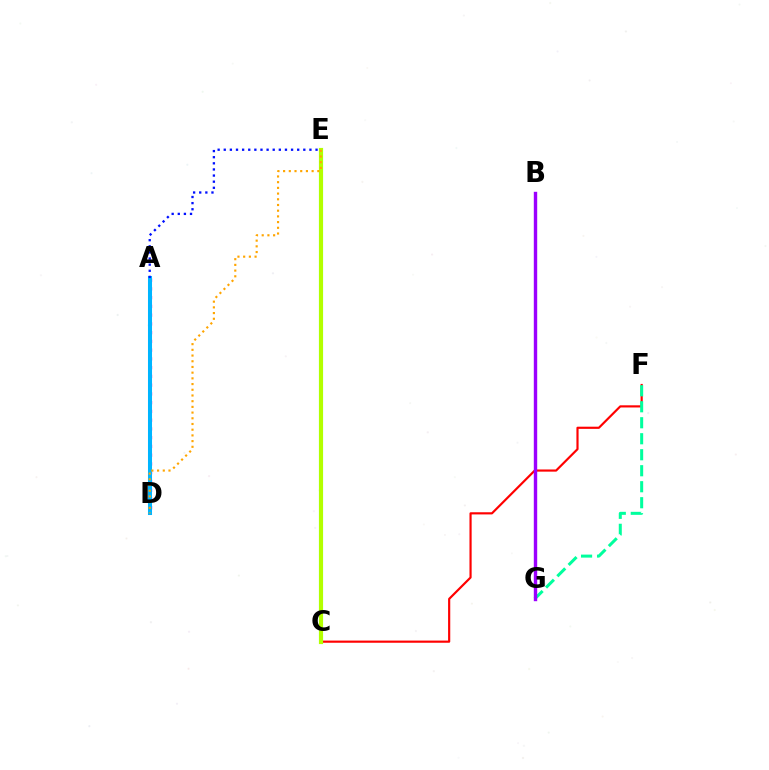{('C', 'F'): [{'color': '#ff0000', 'line_style': 'solid', 'thickness': 1.56}], ('A', 'D'): [{'color': '#ff00bd', 'line_style': 'dotted', 'thickness': 2.38}, {'color': '#00b5ff', 'line_style': 'solid', 'thickness': 2.91}], ('C', 'E'): [{'color': '#08ff00', 'line_style': 'solid', 'thickness': 2.94}, {'color': '#b3ff00', 'line_style': 'solid', 'thickness': 2.92}], ('F', 'G'): [{'color': '#00ff9d', 'line_style': 'dashed', 'thickness': 2.17}], ('B', 'G'): [{'color': '#9b00ff', 'line_style': 'solid', 'thickness': 2.45}], ('D', 'E'): [{'color': '#ffa500', 'line_style': 'dotted', 'thickness': 1.55}], ('A', 'E'): [{'color': '#0010ff', 'line_style': 'dotted', 'thickness': 1.66}]}